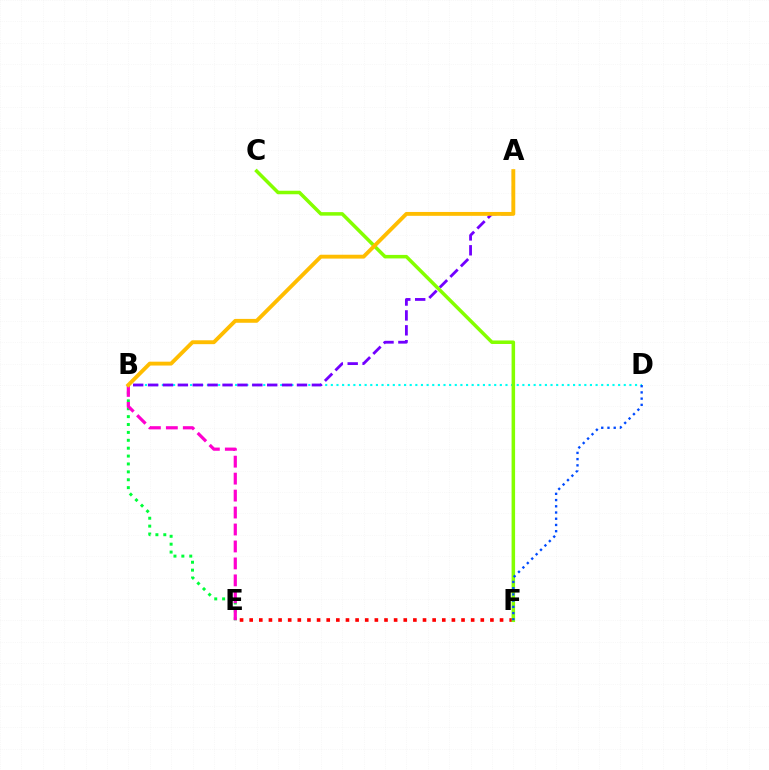{('B', 'E'): [{'color': '#00ff39', 'line_style': 'dotted', 'thickness': 2.14}, {'color': '#ff00cf', 'line_style': 'dashed', 'thickness': 2.3}], ('B', 'D'): [{'color': '#00fff6', 'line_style': 'dotted', 'thickness': 1.53}], ('E', 'F'): [{'color': '#ff0000', 'line_style': 'dotted', 'thickness': 2.62}], ('C', 'F'): [{'color': '#84ff00', 'line_style': 'solid', 'thickness': 2.53}], ('A', 'B'): [{'color': '#7200ff', 'line_style': 'dashed', 'thickness': 2.02}, {'color': '#ffbd00', 'line_style': 'solid', 'thickness': 2.79}], ('D', 'F'): [{'color': '#004bff', 'line_style': 'dotted', 'thickness': 1.69}]}